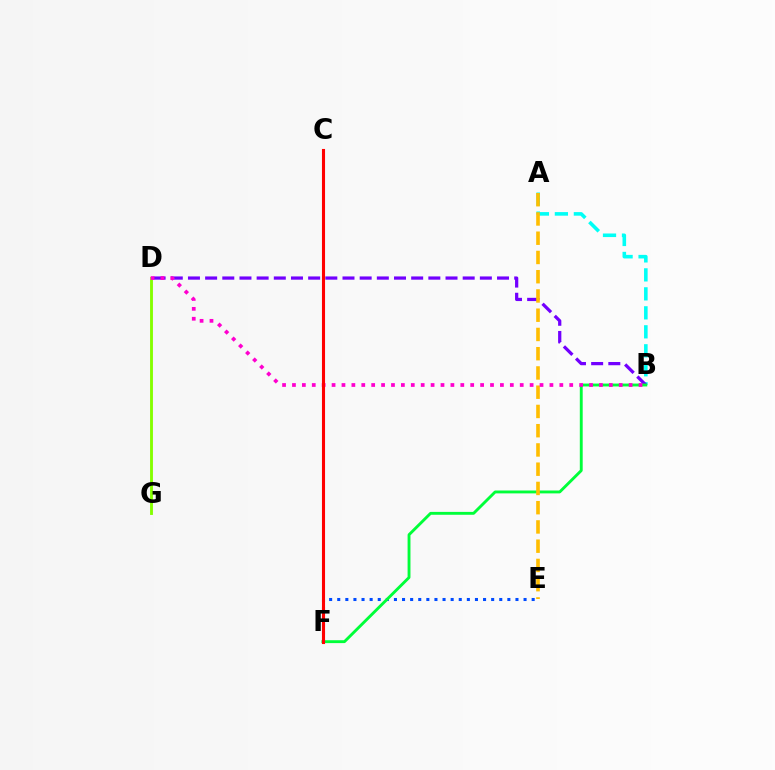{('E', 'F'): [{'color': '#004bff', 'line_style': 'dotted', 'thickness': 2.2}], ('A', 'B'): [{'color': '#00fff6', 'line_style': 'dashed', 'thickness': 2.58}], ('B', 'D'): [{'color': '#7200ff', 'line_style': 'dashed', 'thickness': 2.33}, {'color': '#ff00cf', 'line_style': 'dotted', 'thickness': 2.69}], ('D', 'G'): [{'color': '#84ff00', 'line_style': 'solid', 'thickness': 2.06}], ('B', 'F'): [{'color': '#00ff39', 'line_style': 'solid', 'thickness': 2.07}], ('A', 'E'): [{'color': '#ffbd00', 'line_style': 'dashed', 'thickness': 2.61}], ('C', 'F'): [{'color': '#ff0000', 'line_style': 'solid', 'thickness': 2.22}]}